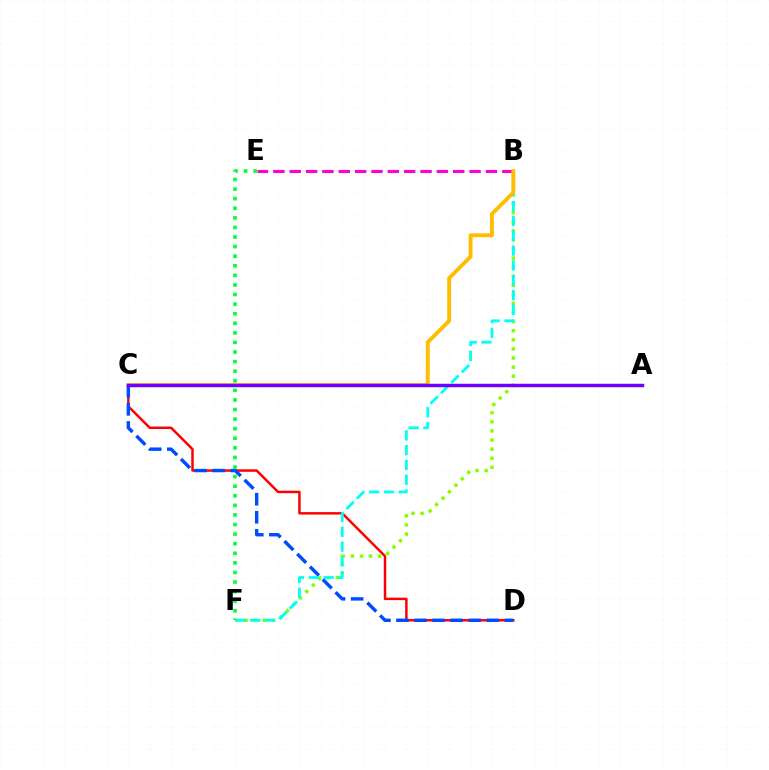{('C', 'D'): [{'color': '#ff0000', 'line_style': 'solid', 'thickness': 1.78}, {'color': '#004bff', 'line_style': 'dashed', 'thickness': 2.45}], ('B', 'F'): [{'color': '#84ff00', 'line_style': 'dotted', 'thickness': 2.47}, {'color': '#00fff6', 'line_style': 'dashed', 'thickness': 2.01}], ('E', 'F'): [{'color': '#00ff39', 'line_style': 'dotted', 'thickness': 2.6}], ('B', 'E'): [{'color': '#ff00cf', 'line_style': 'dashed', 'thickness': 2.22}], ('B', 'C'): [{'color': '#ffbd00', 'line_style': 'solid', 'thickness': 2.79}], ('A', 'C'): [{'color': '#7200ff', 'line_style': 'solid', 'thickness': 2.48}]}